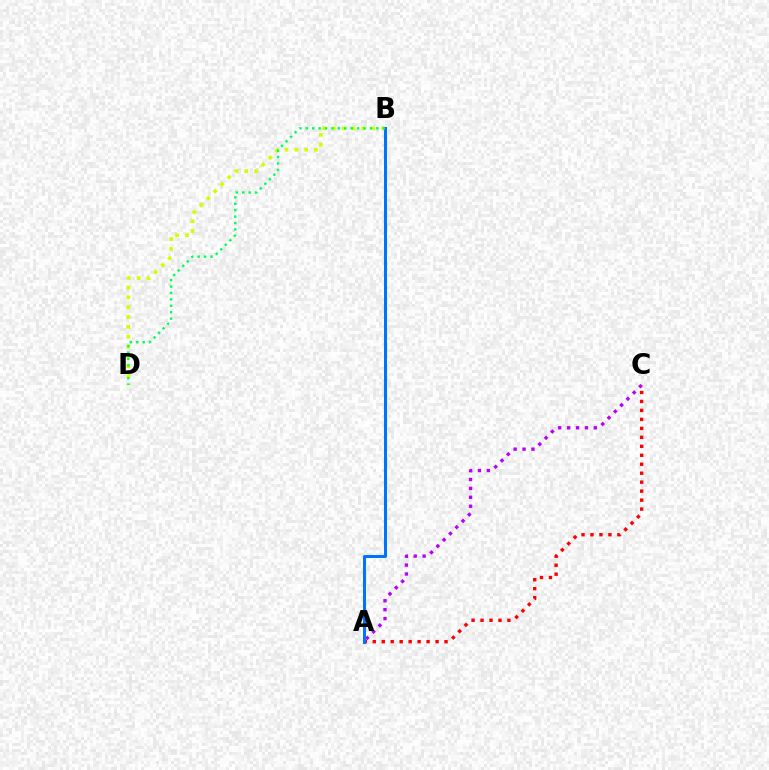{('A', 'C'): [{'color': '#ff0000', 'line_style': 'dotted', 'thickness': 2.44}, {'color': '#b900ff', 'line_style': 'dotted', 'thickness': 2.42}], ('B', 'D'): [{'color': '#d1ff00', 'line_style': 'dotted', 'thickness': 2.67}, {'color': '#00ff5c', 'line_style': 'dotted', 'thickness': 1.74}], ('A', 'B'): [{'color': '#0074ff', 'line_style': 'solid', 'thickness': 2.18}]}